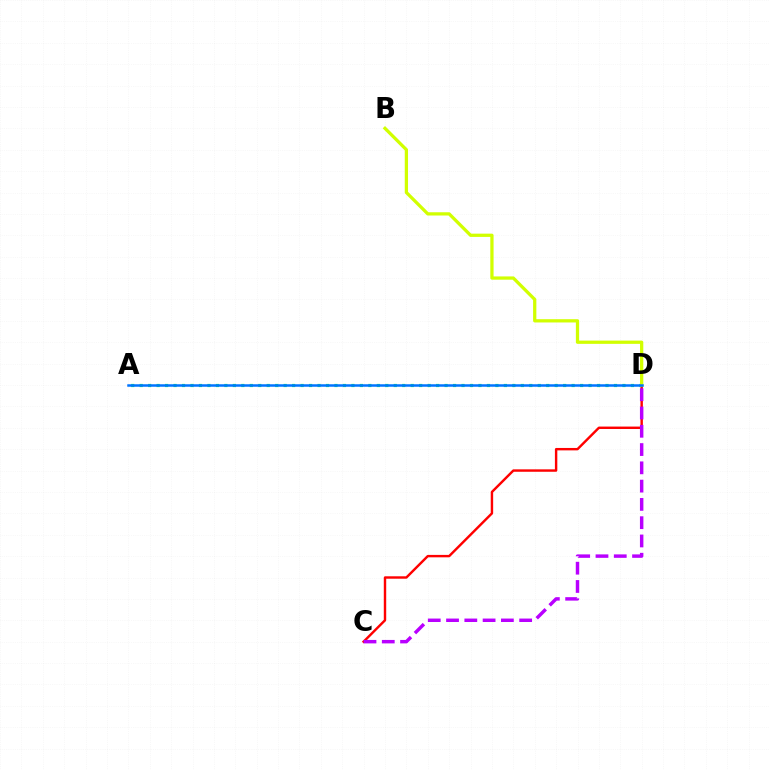{('C', 'D'): [{'color': '#ff0000', 'line_style': 'solid', 'thickness': 1.74}, {'color': '#b900ff', 'line_style': 'dashed', 'thickness': 2.48}], ('A', 'D'): [{'color': '#00ff5c', 'line_style': 'dotted', 'thickness': 2.3}, {'color': '#0074ff', 'line_style': 'solid', 'thickness': 1.8}], ('B', 'D'): [{'color': '#d1ff00', 'line_style': 'solid', 'thickness': 2.35}]}